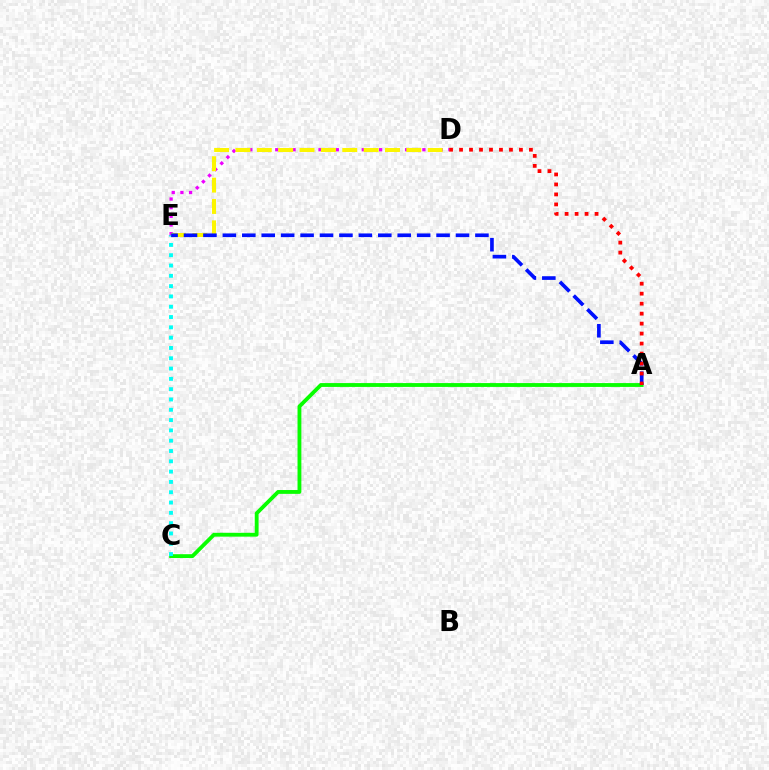{('A', 'C'): [{'color': '#08ff00', 'line_style': 'solid', 'thickness': 2.76}], ('C', 'E'): [{'color': '#00fff6', 'line_style': 'dotted', 'thickness': 2.8}], ('D', 'E'): [{'color': '#ee00ff', 'line_style': 'dotted', 'thickness': 2.35}, {'color': '#fcf500', 'line_style': 'dashed', 'thickness': 2.9}], ('A', 'E'): [{'color': '#0010ff', 'line_style': 'dashed', 'thickness': 2.64}], ('A', 'D'): [{'color': '#ff0000', 'line_style': 'dotted', 'thickness': 2.71}]}